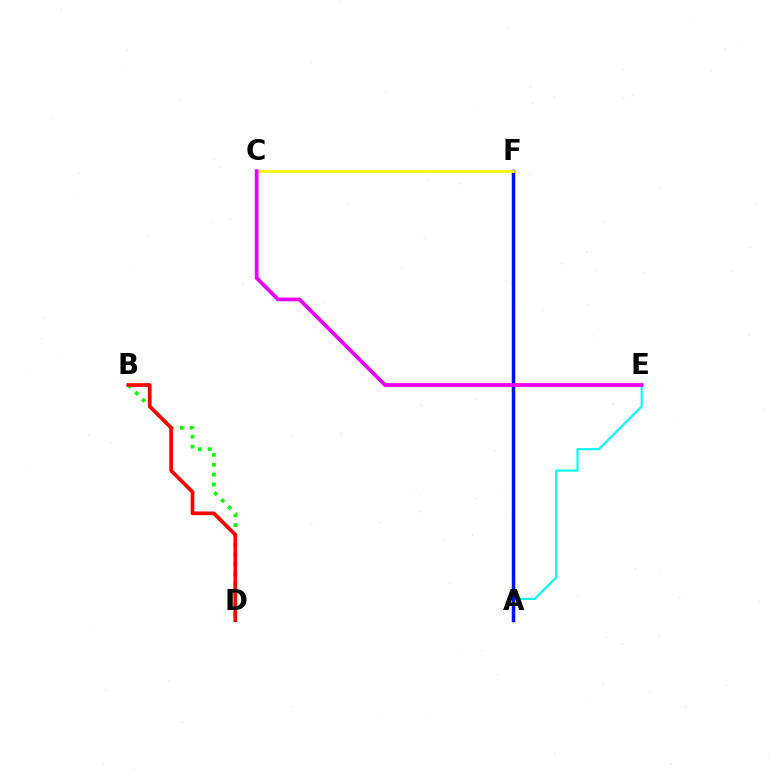{('B', 'D'): [{'color': '#08ff00', 'line_style': 'dotted', 'thickness': 2.69}, {'color': '#ff0000', 'line_style': 'solid', 'thickness': 2.66}], ('A', 'E'): [{'color': '#00fff6', 'line_style': 'solid', 'thickness': 1.55}], ('A', 'F'): [{'color': '#0010ff', 'line_style': 'solid', 'thickness': 2.52}], ('C', 'F'): [{'color': '#fcf500', 'line_style': 'solid', 'thickness': 1.94}], ('C', 'E'): [{'color': '#ee00ff', 'line_style': 'solid', 'thickness': 2.71}]}